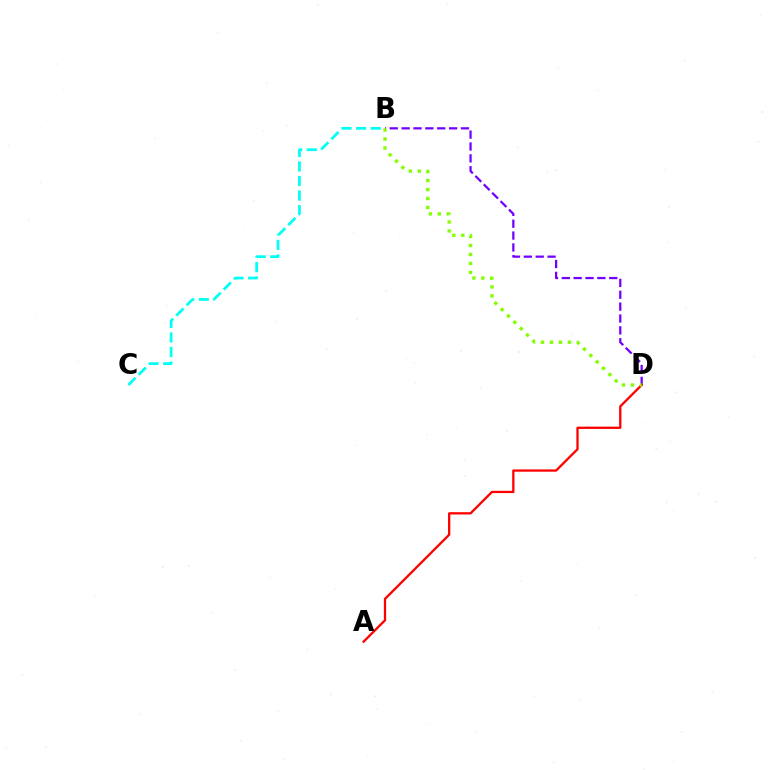{('B', 'D'): [{'color': '#7200ff', 'line_style': 'dashed', 'thickness': 1.61}, {'color': '#84ff00', 'line_style': 'dotted', 'thickness': 2.44}], ('A', 'D'): [{'color': '#ff0000', 'line_style': 'solid', 'thickness': 1.65}], ('B', 'C'): [{'color': '#00fff6', 'line_style': 'dashed', 'thickness': 1.98}]}